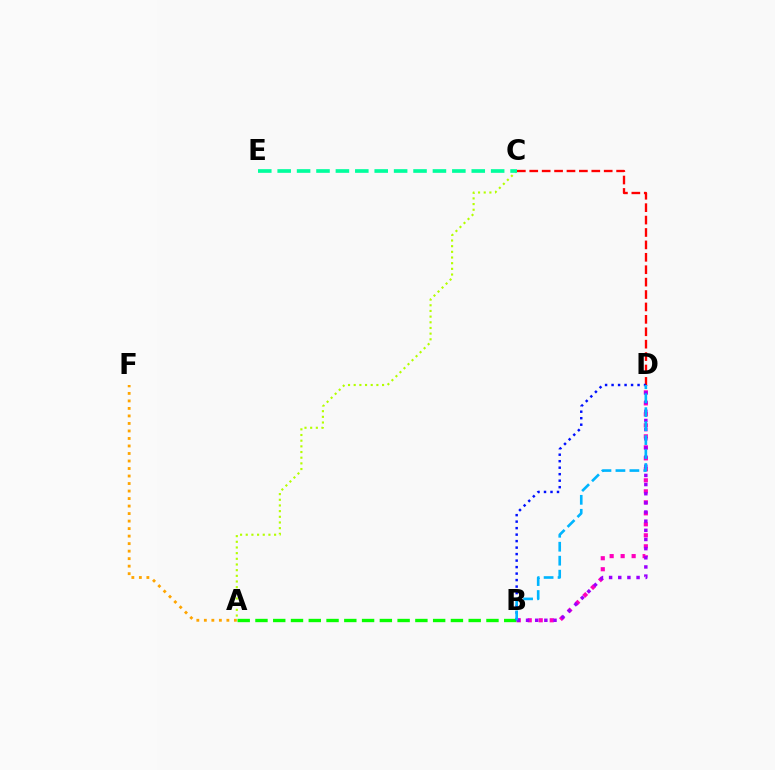{('B', 'D'): [{'color': '#ff00bd', 'line_style': 'dotted', 'thickness': 2.99}, {'color': '#0010ff', 'line_style': 'dotted', 'thickness': 1.76}, {'color': '#9b00ff', 'line_style': 'dotted', 'thickness': 2.49}, {'color': '#00b5ff', 'line_style': 'dashed', 'thickness': 1.9}], ('A', 'C'): [{'color': '#b3ff00', 'line_style': 'dotted', 'thickness': 1.54}], ('A', 'B'): [{'color': '#08ff00', 'line_style': 'dashed', 'thickness': 2.41}], ('C', 'E'): [{'color': '#00ff9d', 'line_style': 'dashed', 'thickness': 2.64}], ('C', 'D'): [{'color': '#ff0000', 'line_style': 'dashed', 'thickness': 1.69}], ('A', 'F'): [{'color': '#ffa500', 'line_style': 'dotted', 'thickness': 2.04}]}